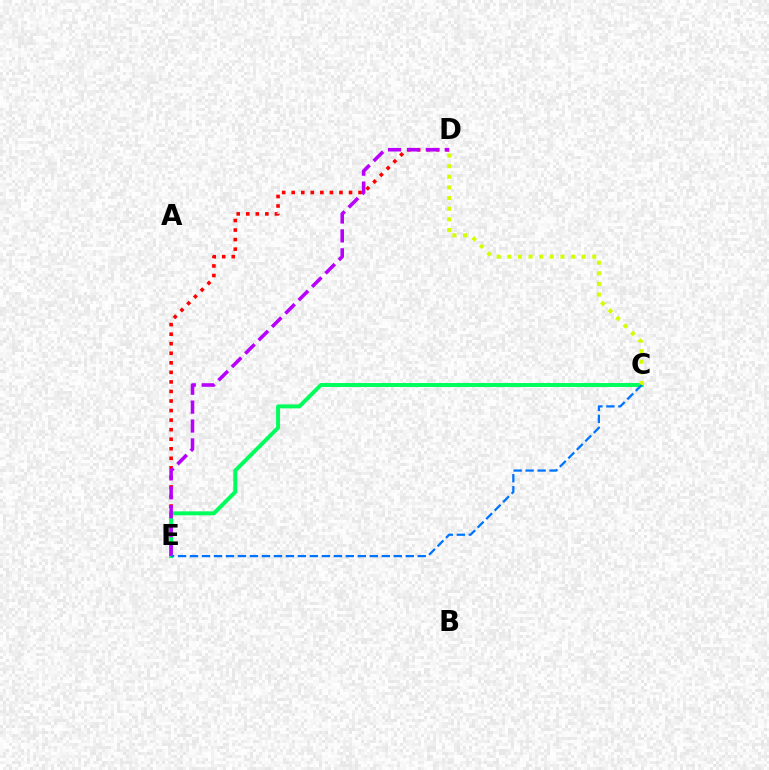{('D', 'E'): [{'color': '#ff0000', 'line_style': 'dotted', 'thickness': 2.59}, {'color': '#b900ff', 'line_style': 'dashed', 'thickness': 2.57}], ('C', 'E'): [{'color': '#00ff5c', 'line_style': 'solid', 'thickness': 2.84}, {'color': '#0074ff', 'line_style': 'dashed', 'thickness': 1.63}], ('C', 'D'): [{'color': '#d1ff00', 'line_style': 'dotted', 'thickness': 2.89}]}